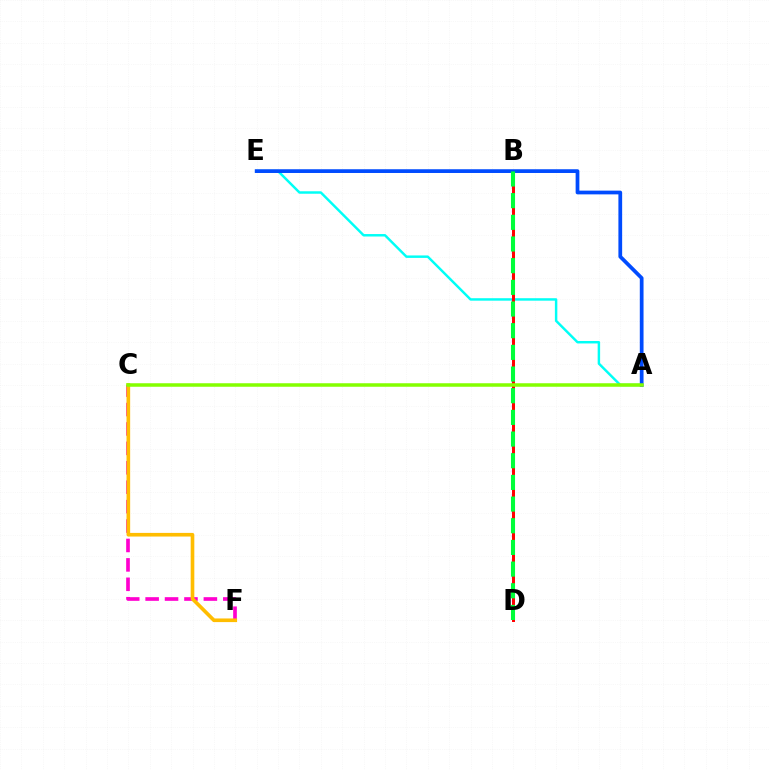{('A', 'E'): [{'color': '#00fff6', 'line_style': 'solid', 'thickness': 1.77}, {'color': '#004bff', 'line_style': 'solid', 'thickness': 2.69}], ('B', 'D'): [{'color': '#7200ff', 'line_style': 'dotted', 'thickness': 1.6}, {'color': '#ff0000', 'line_style': 'solid', 'thickness': 2.15}, {'color': '#00ff39', 'line_style': 'dashed', 'thickness': 2.94}], ('C', 'F'): [{'color': '#ff00cf', 'line_style': 'dashed', 'thickness': 2.64}, {'color': '#ffbd00', 'line_style': 'solid', 'thickness': 2.62}], ('A', 'C'): [{'color': '#84ff00', 'line_style': 'solid', 'thickness': 2.53}]}